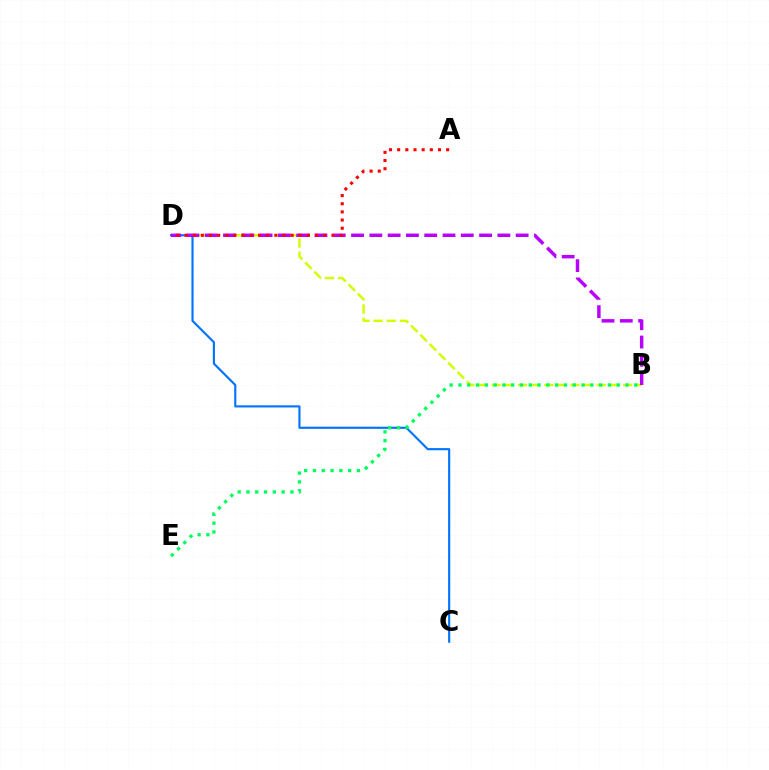{('B', 'D'): [{'color': '#d1ff00', 'line_style': 'dashed', 'thickness': 1.79}, {'color': '#b900ff', 'line_style': 'dashed', 'thickness': 2.48}], ('C', 'D'): [{'color': '#0074ff', 'line_style': 'solid', 'thickness': 1.54}], ('B', 'E'): [{'color': '#00ff5c', 'line_style': 'dotted', 'thickness': 2.39}], ('A', 'D'): [{'color': '#ff0000', 'line_style': 'dotted', 'thickness': 2.22}]}